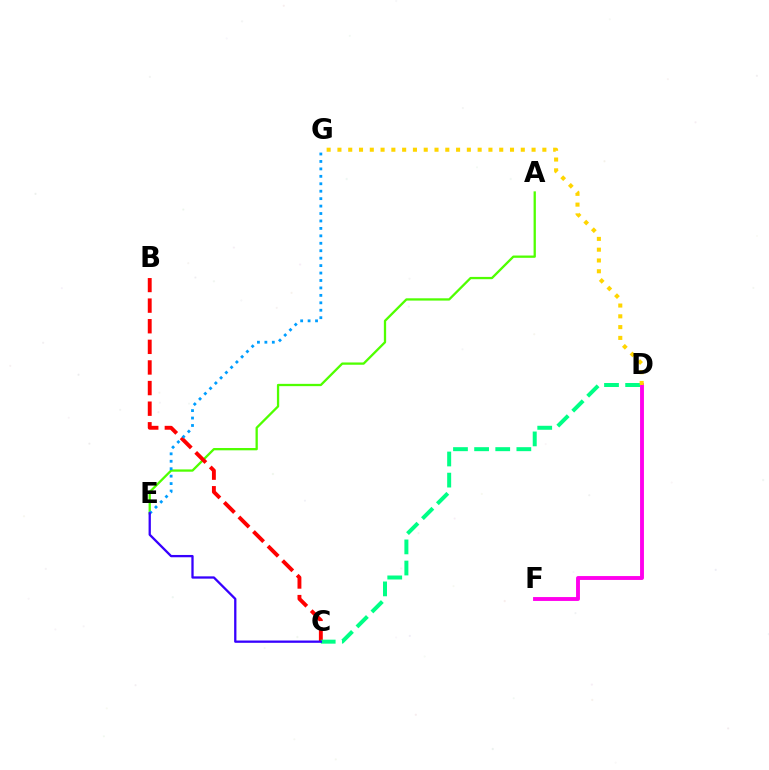{('D', 'F'): [{'color': '#ff00ed', 'line_style': 'solid', 'thickness': 2.8}], ('A', 'E'): [{'color': '#4fff00', 'line_style': 'solid', 'thickness': 1.65}], ('B', 'C'): [{'color': '#ff0000', 'line_style': 'dashed', 'thickness': 2.8}], ('C', 'D'): [{'color': '#00ff86', 'line_style': 'dashed', 'thickness': 2.87}], ('D', 'G'): [{'color': '#ffd500', 'line_style': 'dotted', 'thickness': 2.93}], ('E', 'G'): [{'color': '#009eff', 'line_style': 'dotted', 'thickness': 2.02}], ('C', 'E'): [{'color': '#3700ff', 'line_style': 'solid', 'thickness': 1.65}]}